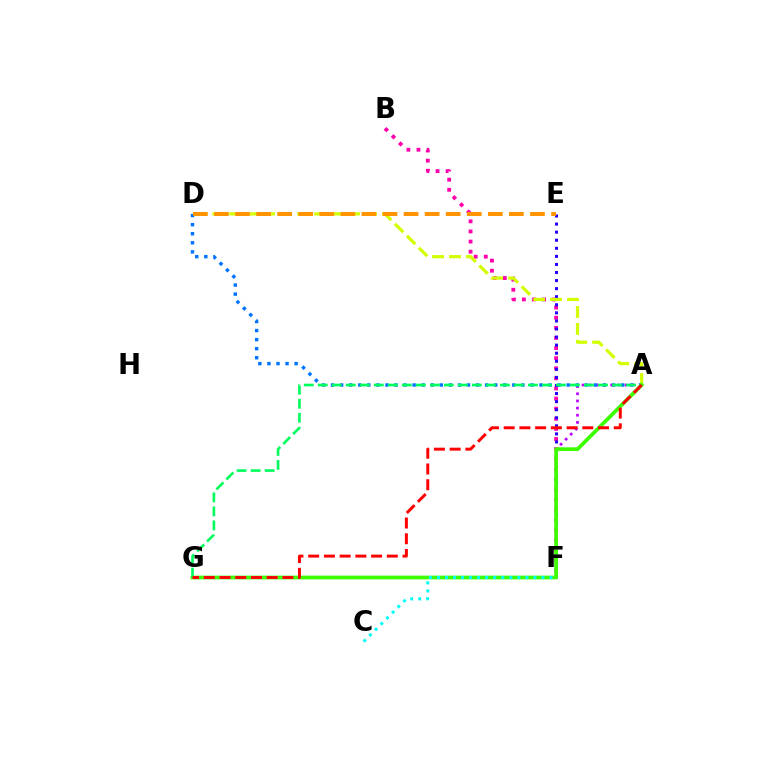{('B', 'F'): [{'color': '#ff00ac', 'line_style': 'dotted', 'thickness': 2.75}], ('E', 'F'): [{'color': '#2500ff', 'line_style': 'dotted', 'thickness': 2.19}], ('A', 'F'): [{'color': '#b900ff', 'line_style': 'dotted', 'thickness': 1.94}], ('A', 'D'): [{'color': '#0074ff', 'line_style': 'dotted', 'thickness': 2.46}, {'color': '#d1ff00', 'line_style': 'dashed', 'thickness': 2.3}], ('A', 'G'): [{'color': '#3dff00', 'line_style': 'solid', 'thickness': 2.7}, {'color': '#00ff5c', 'line_style': 'dashed', 'thickness': 1.9}, {'color': '#ff0000', 'line_style': 'dashed', 'thickness': 2.14}], ('C', 'F'): [{'color': '#00fff6', 'line_style': 'dotted', 'thickness': 2.18}], ('D', 'E'): [{'color': '#ff9400', 'line_style': 'dashed', 'thickness': 2.86}]}